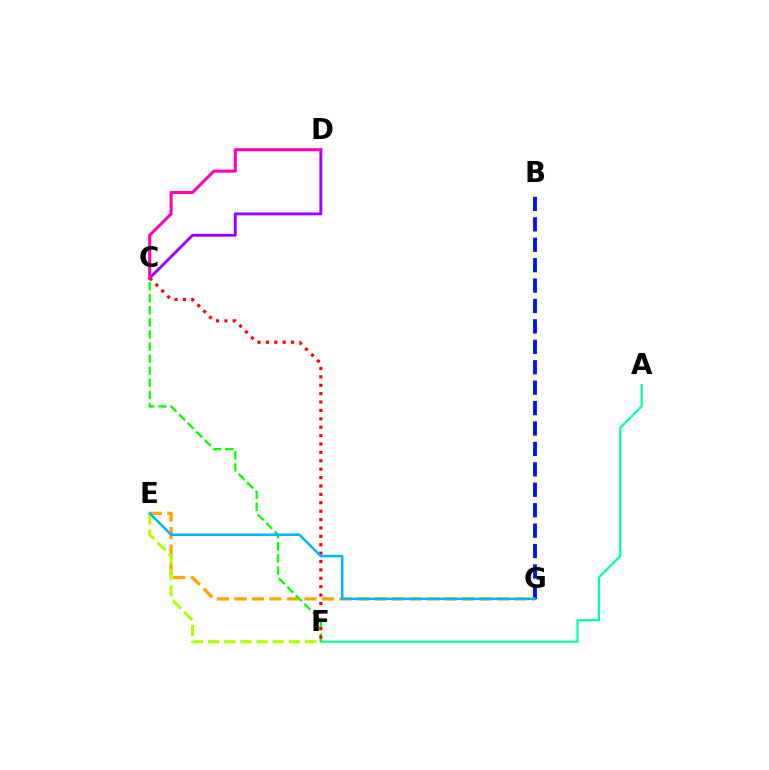{('C', 'D'): [{'color': '#9b00ff', 'line_style': 'solid', 'thickness': 2.06}, {'color': '#ff00bd', 'line_style': 'solid', 'thickness': 2.2}], ('B', 'G'): [{'color': '#0010ff', 'line_style': 'dashed', 'thickness': 2.77}], ('A', 'F'): [{'color': '#00ff9d', 'line_style': 'solid', 'thickness': 1.58}], ('E', 'G'): [{'color': '#ffa500', 'line_style': 'dashed', 'thickness': 2.38}, {'color': '#00b5ff', 'line_style': 'solid', 'thickness': 1.8}], ('C', 'F'): [{'color': '#08ff00', 'line_style': 'dashed', 'thickness': 1.64}, {'color': '#ff0000', 'line_style': 'dotted', 'thickness': 2.28}], ('E', 'F'): [{'color': '#b3ff00', 'line_style': 'dashed', 'thickness': 2.19}]}